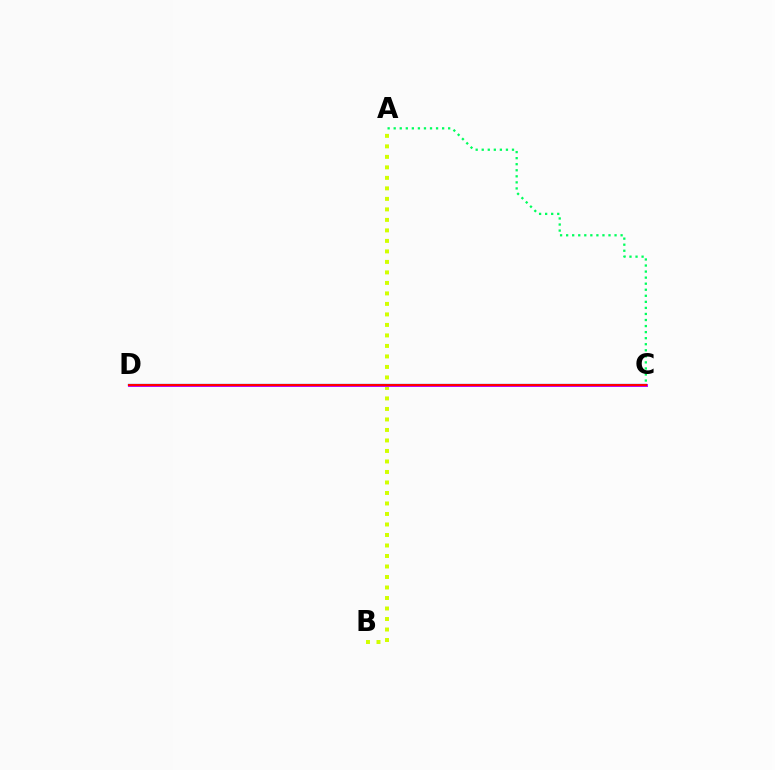{('A', 'B'): [{'color': '#d1ff00', 'line_style': 'dotted', 'thickness': 2.85}], ('C', 'D'): [{'color': '#0074ff', 'line_style': 'solid', 'thickness': 1.63}, {'color': '#b900ff', 'line_style': 'solid', 'thickness': 2.08}, {'color': '#ff0000', 'line_style': 'solid', 'thickness': 1.5}], ('A', 'C'): [{'color': '#00ff5c', 'line_style': 'dotted', 'thickness': 1.64}]}